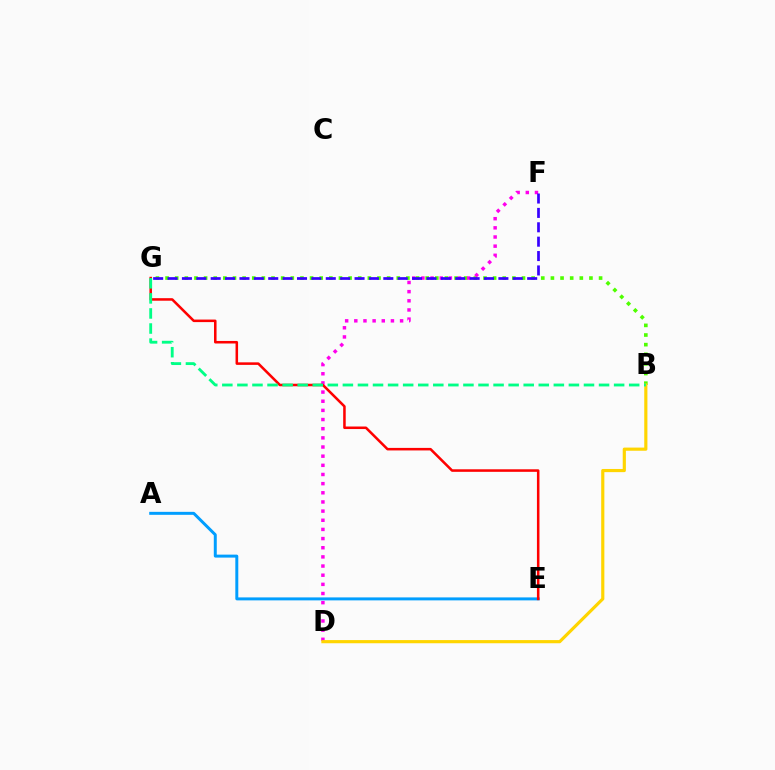{('B', 'G'): [{'color': '#4fff00', 'line_style': 'dotted', 'thickness': 2.62}, {'color': '#00ff86', 'line_style': 'dashed', 'thickness': 2.05}], ('D', 'F'): [{'color': '#ff00ed', 'line_style': 'dotted', 'thickness': 2.49}], ('A', 'E'): [{'color': '#009eff', 'line_style': 'solid', 'thickness': 2.14}], ('E', 'G'): [{'color': '#ff0000', 'line_style': 'solid', 'thickness': 1.83}], ('B', 'D'): [{'color': '#ffd500', 'line_style': 'solid', 'thickness': 2.28}], ('F', 'G'): [{'color': '#3700ff', 'line_style': 'dashed', 'thickness': 1.95}]}